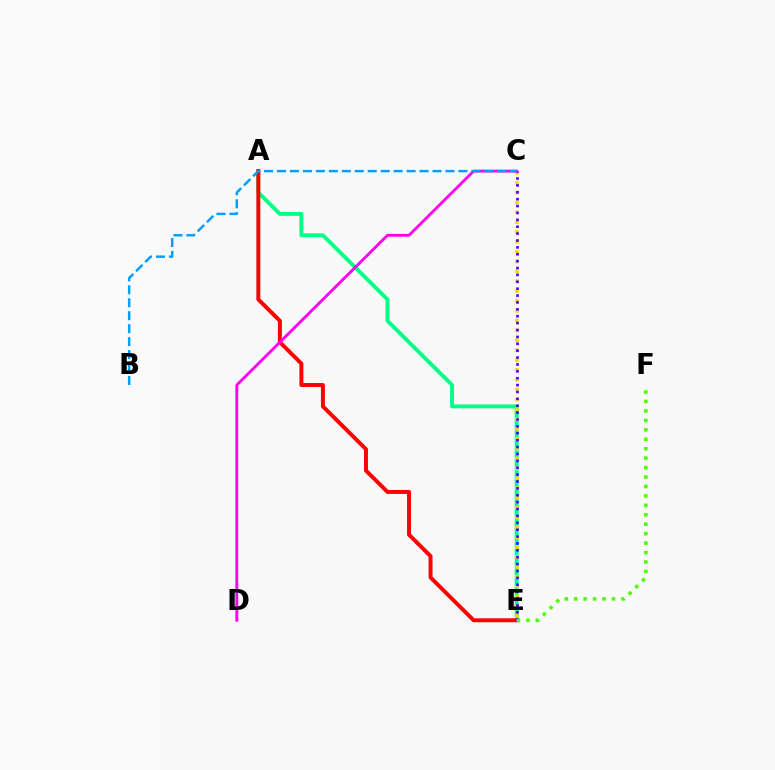{('A', 'E'): [{'color': '#00ff86', 'line_style': 'solid', 'thickness': 2.8}, {'color': '#ff0000', 'line_style': 'solid', 'thickness': 2.85}], ('C', 'E'): [{'color': '#ffd500', 'line_style': 'dotted', 'thickness': 2.68}, {'color': '#3700ff', 'line_style': 'dotted', 'thickness': 1.87}], ('C', 'D'): [{'color': '#ff00ed', 'line_style': 'solid', 'thickness': 2.04}], ('E', 'F'): [{'color': '#4fff00', 'line_style': 'dotted', 'thickness': 2.57}], ('B', 'C'): [{'color': '#009eff', 'line_style': 'dashed', 'thickness': 1.76}]}